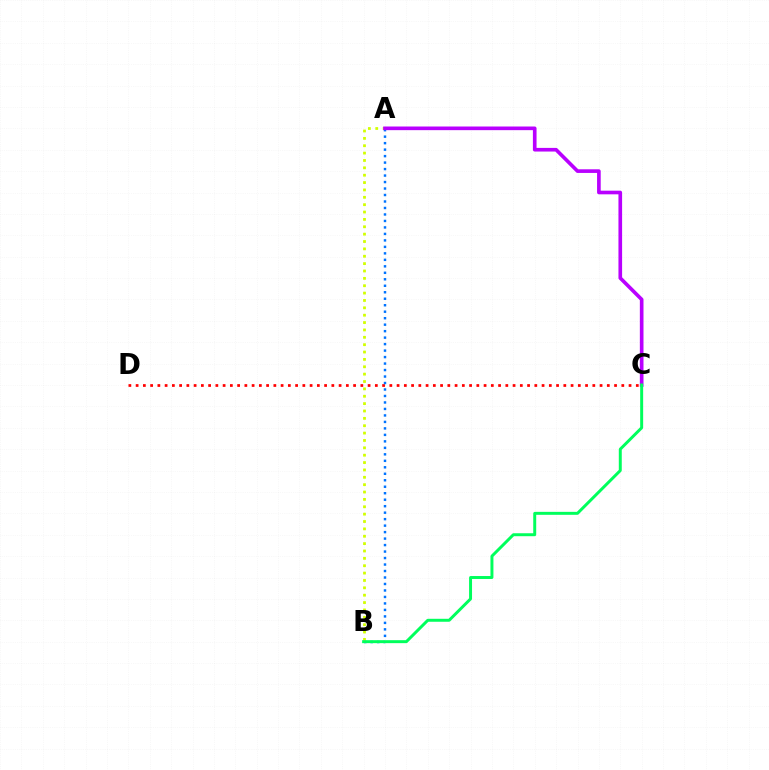{('C', 'D'): [{'color': '#ff0000', 'line_style': 'dotted', 'thickness': 1.97}], ('A', 'B'): [{'color': '#0074ff', 'line_style': 'dotted', 'thickness': 1.76}, {'color': '#d1ff00', 'line_style': 'dotted', 'thickness': 2.0}], ('A', 'C'): [{'color': '#b900ff', 'line_style': 'solid', 'thickness': 2.63}], ('B', 'C'): [{'color': '#00ff5c', 'line_style': 'solid', 'thickness': 2.13}]}